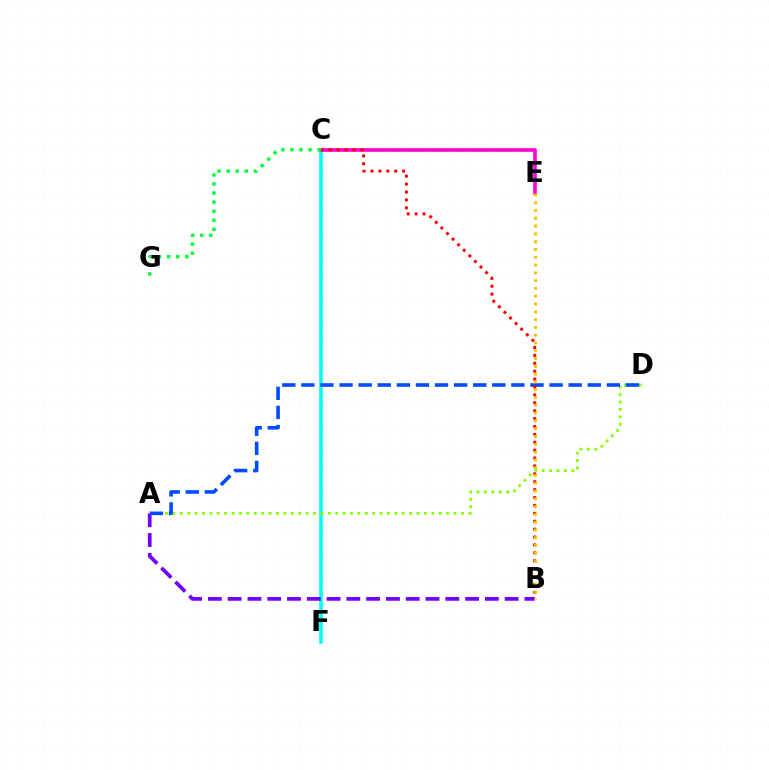{('C', 'F'): [{'color': '#00fff6', 'line_style': 'solid', 'thickness': 2.59}], ('A', 'D'): [{'color': '#84ff00', 'line_style': 'dotted', 'thickness': 2.01}, {'color': '#004bff', 'line_style': 'dashed', 'thickness': 2.59}], ('C', 'E'): [{'color': '#ff00cf', 'line_style': 'solid', 'thickness': 2.6}], ('A', 'B'): [{'color': '#7200ff', 'line_style': 'dashed', 'thickness': 2.69}], ('B', 'C'): [{'color': '#ff0000', 'line_style': 'dotted', 'thickness': 2.15}], ('B', 'E'): [{'color': '#ffbd00', 'line_style': 'dotted', 'thickness': 2.12}], ('C', 'G'): [{'color': '#00ff39', 'line_style': 'dotted', 'thickness': 2.46}]}